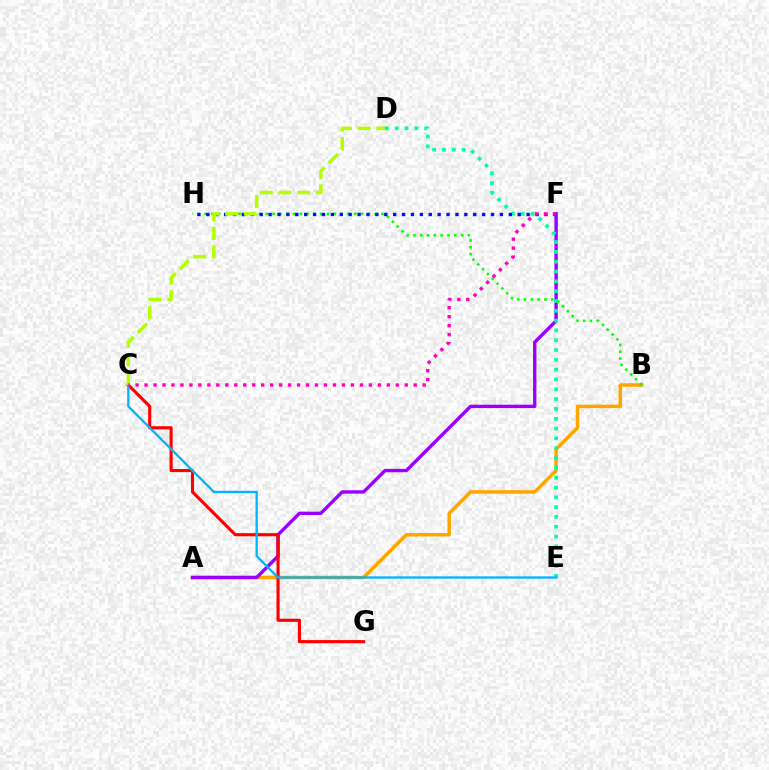{('A', 'B'): [{'color': '#ffa500', 'line_style': 'solid', 'thickness': 2.52}], ('A', 'F'): [{'color': '#9b00ff', 'line_style': 'solid', 'thickness': 2.44}], ('C', 'G'): [{'color': '#ff0000', 'line_style': 'solid', 'thickness': 2.25}], ('B', 'H'): [{'color': '#08ff00', 'line_style': 'dotted', 'thickness': 1.85}], ('D', 'E'): [{'color': '#00ff9d', 'line_style': 'dotted', 'thickness': 2.67}], ('F', 'H'): [{'color': '#0010ff', 'line_style': 'dotted', 'thickness': 2.42}], ('C', 'E'): [{'color': '#00b5ff', 'line_style': 'solid', 'thickness': 1.67}], ('C', 'D'): [{'color': '#b3ff00', 'line_style': 'dashed', 'thickness': 2.54}], ('C', 'F'): [{'color': '#ff00bd', 'line_style': 'dotted', 'thickness': 2.44}]}